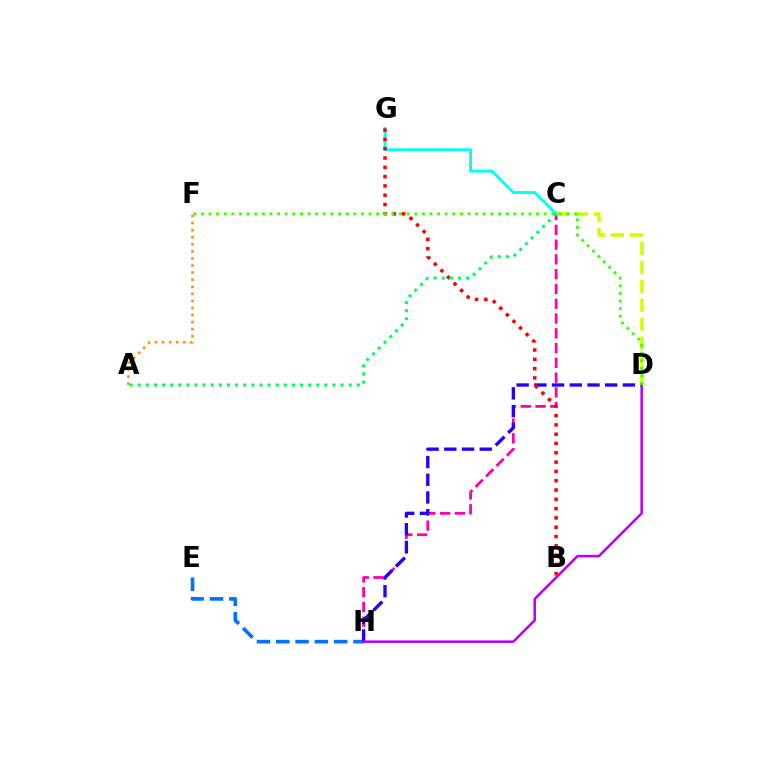{('E', 'H'): [{'color': '#0074ff', 'line_style': 'dashed', 'thickness': 2.62}], ('C', 'D'): [{'color': '#d1ff00', 'line_style': 'dashed', 'thickness': 2.58}], ('C', 'H'): [{'color': '#ff00ac', 'line_style': 'dashed', 'thickness': 2.01}], ('C', 'G'): [{'color': '#00fff6', 'line_style': 'solid', 'thickness': 2.08}], ('A', 'F'): [{'color': '#ff9400', 'line_style': 'dotted', 'thickness': 1.92}], ('D', 'H'): [{'color': '#2500ff', 'line_style': 'dashed', 'thickness': 2.41}, {'color': '#b900ff', 'line_style': 'solid', 'thickness': 1.82}], ('B', 'G'): [{'color': '#ff0000', 'line_style': 'dotted', 'thickness': 2.53}], ('A', 'C'): [{'color': '#00ff5c', 'line_style': 'dotted', 'thickness': 2.21}], ('D', 'F'): [{'color': '#3dff00', 'line_style': 'dotted', 'thickness': 2.07}]}